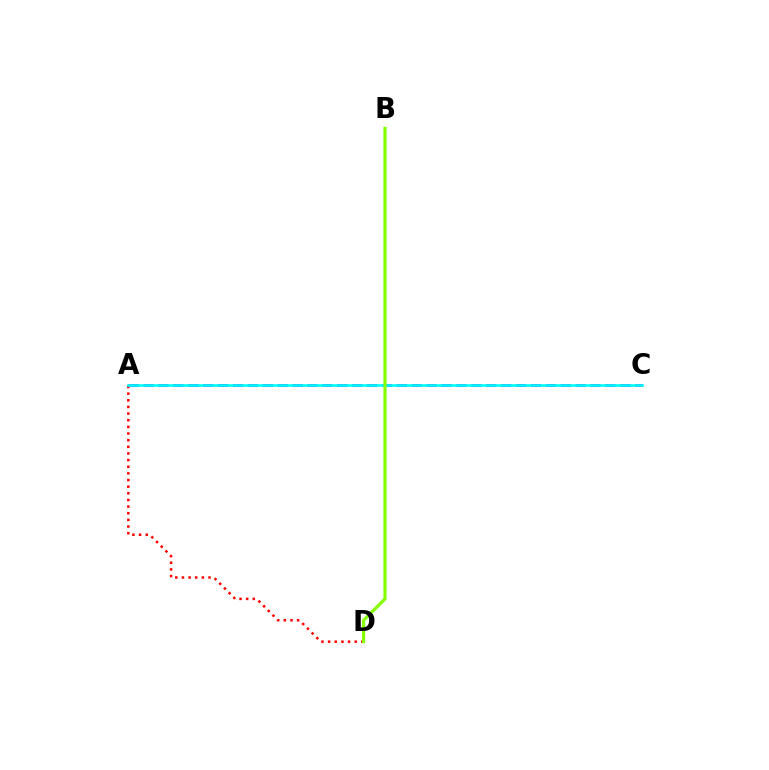{('A', 'D'): [{'color': '#ff0000', 'line_style': 'dotted', 'thickness': 1.81}], ('A', 'C'): [{'color': '#7200ff', 'line_style': 'dashed', 'thickness': 2.02}, {'color': '#00fff6', 'line_style': 'solid', 'thickness': 1.89}], ('B', 'D'): [{'color': '#84ff00', 'line_style': 'solid', 'thickness': 2.28}]}